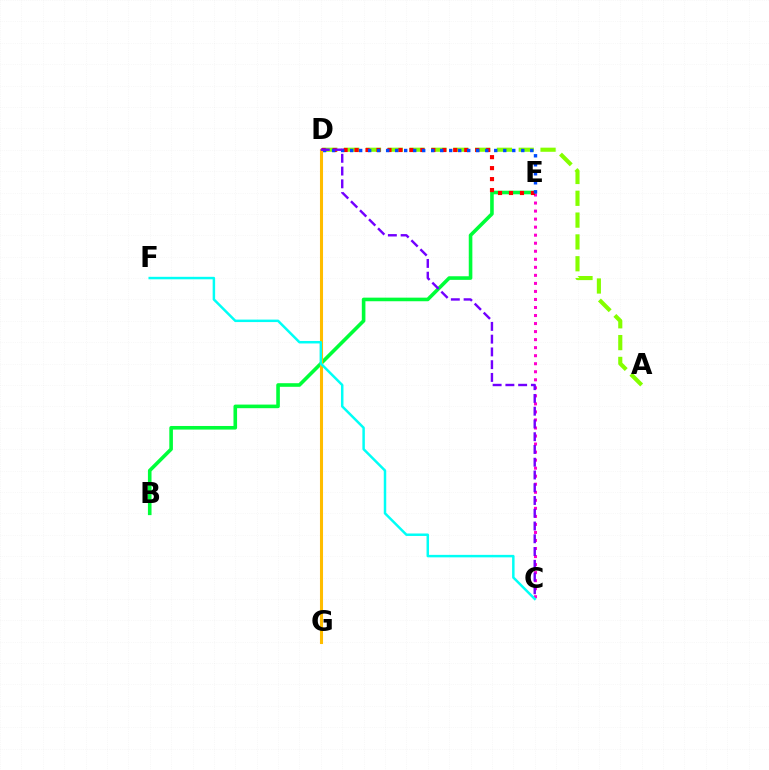{('B', 'E'): [{'color': '#00ff39', 'line_style': 'solid', 'thickness': 2.59}], ('C', 'E'): [{'color': '#ff00cf', 'line_style': 'dotted', 'thickness': 2.18}], ('A', 'D'): [{'color': '#84ff00', 'line_style': 'dashed', 'thickness': 2.96}], ('D', 'E'): [{'color': '#ff0000', 'line_style': 'dotted', 'thickness': 2.98}, {'color': '#004bff', 'line_style': 'dotted', 'thickness': 2.45}], ('D', 'G'): [{'color': '#ffbd00', 'line_style': 'solid', 'thickness': 2.21}], ('C', 'D'): [{'color': '#7200ff', 'line_style': 'dashed', 'thickness': 1.73}], ('C', 'F'): [{'color': '#00fff6', 'line_style': 'solid', 'thickness': 1.79}]}